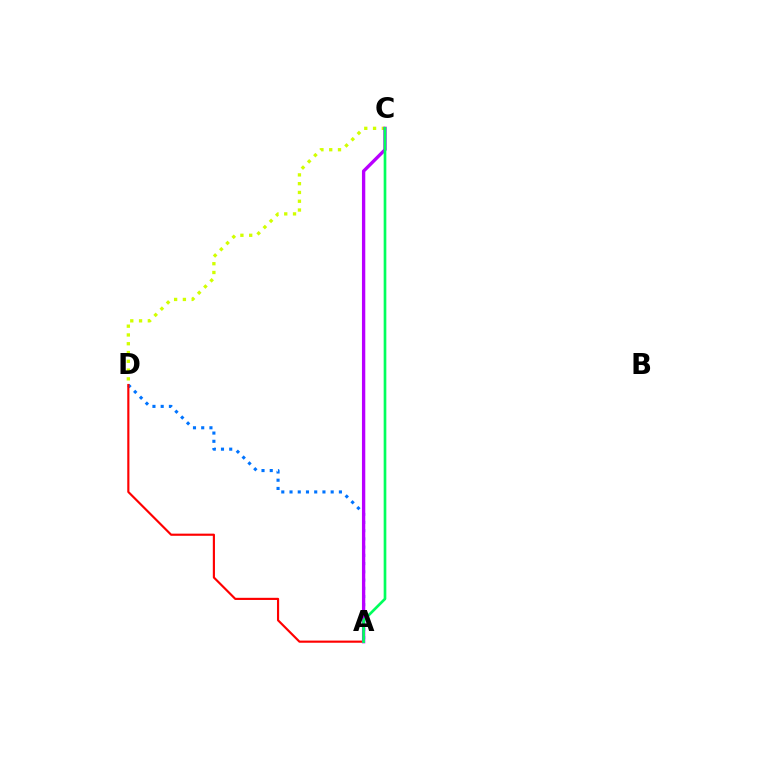{('C', 'D'): [{'color': '#d1ff00', 'line_style': 'dotted', 'thickness': 2.39}], ('A', 'D'): [{'color': '#0074ff', 'line_style': 'dotted', 'thickness': 2.24}, {'color': '#ff0000', 'line_style': 'solid', 'thickness': 1.55}], ('A', 'C'): [{'color': '#b900ff', 'line_style': 'solid', 'thickness': 2.4}, {'color': '#00ff5c', 'line_style': 'solid', 'thickness': 1.92}]}